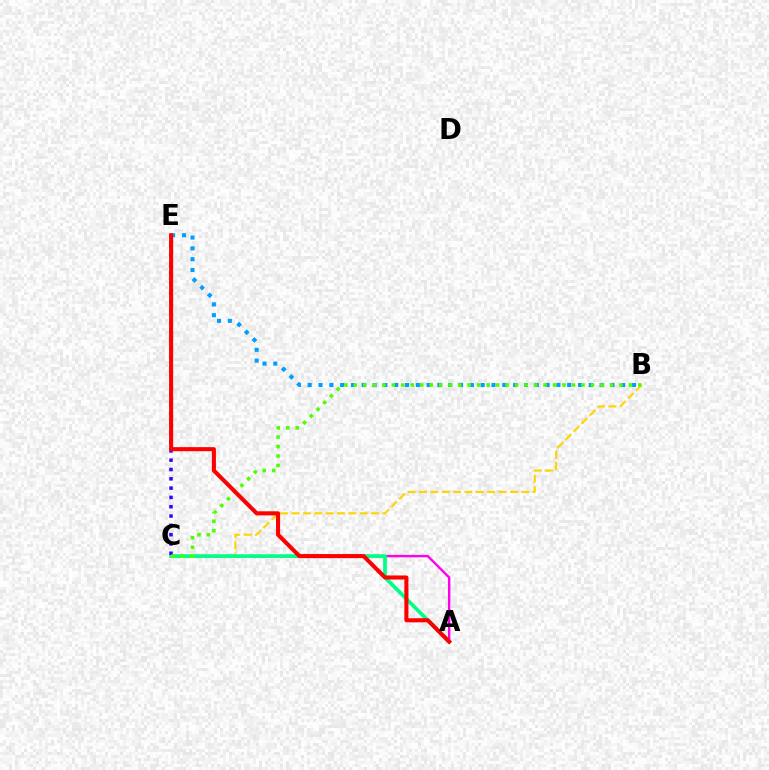{('A', 'C'): [{'color': '#ff00ed', 'line_style': 'solid', 'thickness': 1.72}, {'color': '#00ff86', 'line_style': 'solid', 'thickness': 2.66}], ('B', 'C'): [{'color': '#ffd500', 'line_style': 'dashed', 'thickness': 1.54}, {'color': '#4fff00', 'line_style': 'dotted', 'thickness': 2.58}], ('C', 'E'): [{'color': '#3700ff', 'line_style': 'dotted', 'thickness': 2.53}], ('B', 'E'): [{'color': '#009eff', 'line_style': 'dotted', 'thickness': 2.94}], ('A', 'E'): [{'color': '#ff0000', 'line_style': 'solid', 'thickness': 2.93}]}